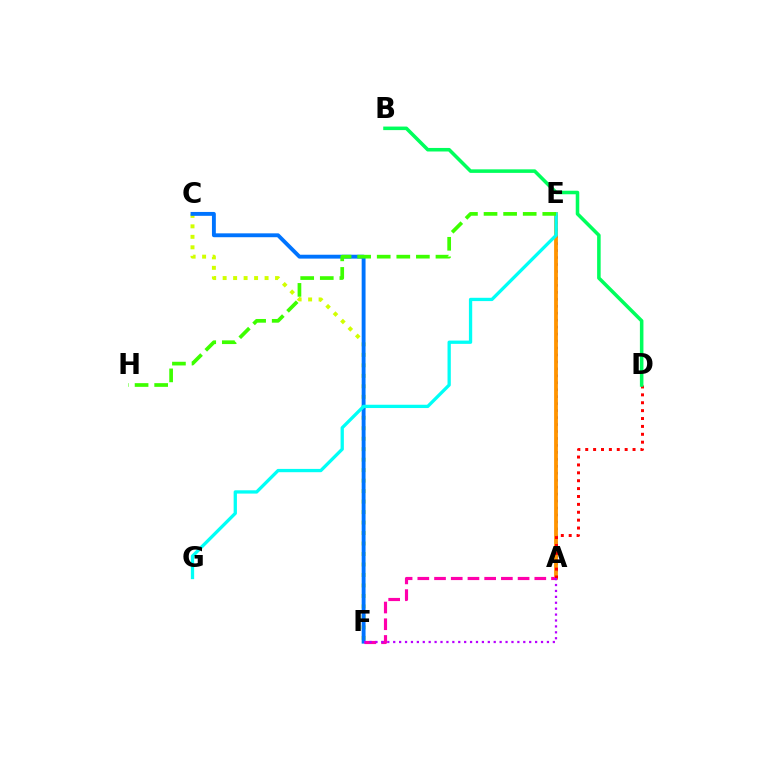{('C', 'F'): [{'color': '#d1ff00', 'line_style': 'dotted', 'thickness': 2.85}, {'color': '#0074ff', 'line_style': 'solid', 'thickness': 2.79}], ('A', 'E'): [{'color': '#2500ff', 'line_style': 'dotted', 'thickness': 1.89}, {'color': '#ff9400', 'line_style': 'solid', 'thickness': 2.74}], ('A', 'F'): [{'color': '#ff00ac', 'line_style': 'dashed', 'thickness': 2.27}, {'color': '#b900ff', 'line_style': 'dotted', 'thickness': 1.61}], ('E', 'G'): [{'color': '#00fff6', 'line_style': 'solid', 'thickness': 2.37}], ('A', 'D'): [{'color': '#ff0000', 'line_style': 'dotted', 'thickness': 2.14}], ('B', 'D'): [{'color': '#00ff5c', 'line_style': 'solid', 'thickness': 2.55}], ('E', 'H'): [{'color': '#3dff00', 'line_style': 'dashed', 'thickness': 2.66}]}